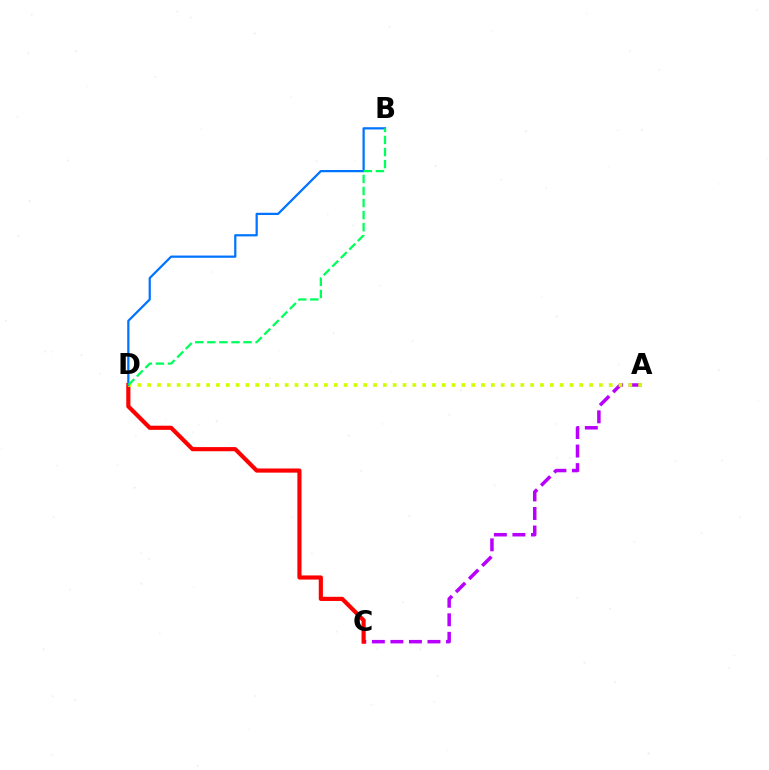{('A', 'C'): [{'color': '#b900ff', 'line_style': 'dashed', 'thickness': 2.52}], ('C', 'D'): [{'color': '#ff0000', 'line_style': 'solid', 'thickness': 2.99}], ('A', 'D'): [{'color': '#d1ff00', 'line_style': 'dotted', 'thickness': 2.67}], ('B', 'D'): [{'color': '#0074ff', 'line_style': 'solid', 'thickness': 1.61}, {'color': '#00ff5c', 'line_style': 'dashed', 'thickness': 1.64}]}